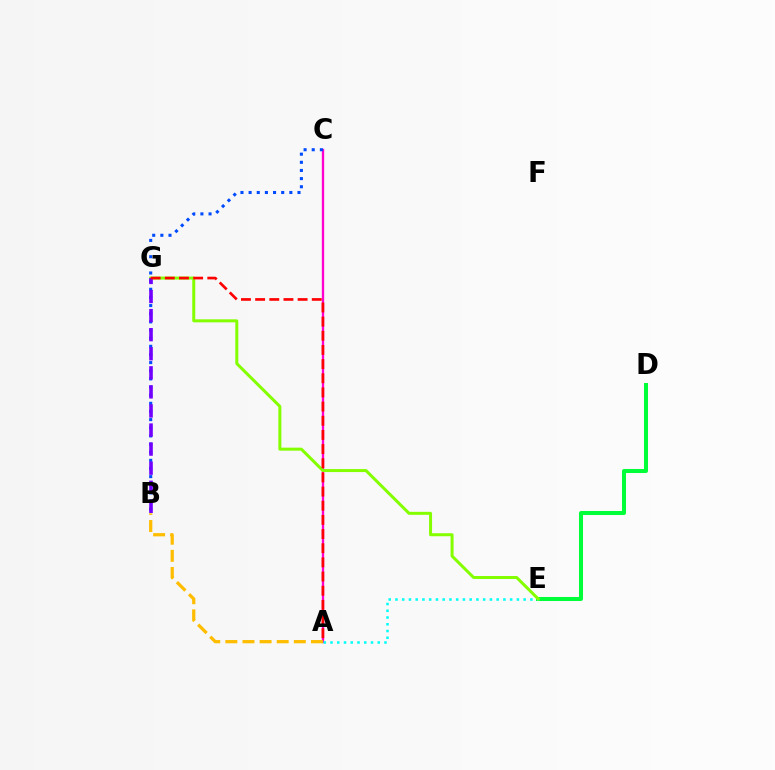{('D', 'E'): [{'color': '#00ff39', 'line_style': 'solid', 'thickness': 2.89}], ('A', 'C'): [{'color': '#ff00cf', 'line_style': 'solid', 'thickness': 1.68}], ('A', 'E'): [{'color': '#00fff6', 'line_style': 'dotted', 'thickness': 1.83}], ('E', 'G'): [{'color': '#84ff00', 'line_style': 'solid', 'thickness': 2.16}], ('A', 'B'): [{'color': '#ffbd00', 'line_style': 'dashed', 'thickness': 2.33}], ('B', 'C'): [{'color': '#004bff', 'line_style': 'dotted', 'thickness': 2.21}], ('B', 'G'): [{'color': '#7200ff', 'line_style': 'dashed', 'thickness': 2.59}], ('A', 'G'): [{'color': '#ff0000', 'line_style': 'dashed', 'thickness': 1.92}]}